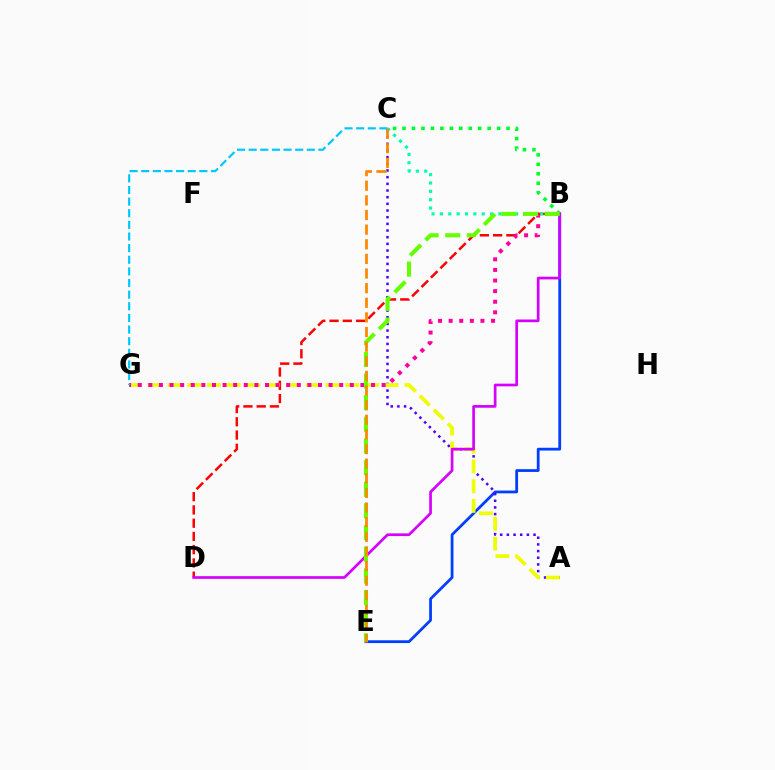{('B', 'E'): [{'color': '#003fff', 'line_style': 'solid', 'thickness': 2.0}, {'color': '#66ff00', 'line_style': 'dashed', 'thickness': 2.94}], ('B', 'D'): [{'color': '#ff0000', 'line_style': 'dashed', 'thickness': 1.8}, {'color': '#d600ff', 'line_style': 'solid', 'thickness': 1.94}], ('B', 'C'): [{'color': '#00ff27', 'line_style': 'dotted', 'thickness': 2.57}, {'color': '#00ffaf', 'line_style': 'dotted', 'thickness': 2.27}], ('A', 'C'): [{'color': '#4f00ff', 'line_style': 'dotted', 'thickness': 1.81}], ('A', 'G'): [{'color': '#eeff00', 'line_style': 'dashed', 'thickness': 2.68}], ('B', 'G'): [{'color': '#ff00a0', 'line_style': 'dotted', 'thickness': 2.88}], ('C', 'E'): [{'color': '#ff8800', 'line_style': 'dashed', 'thickness': 1.99}], ('C', 'G'): [{'color': '#00c7ff', 'line_style': 'dashed', 'thickness': 1.58}]}